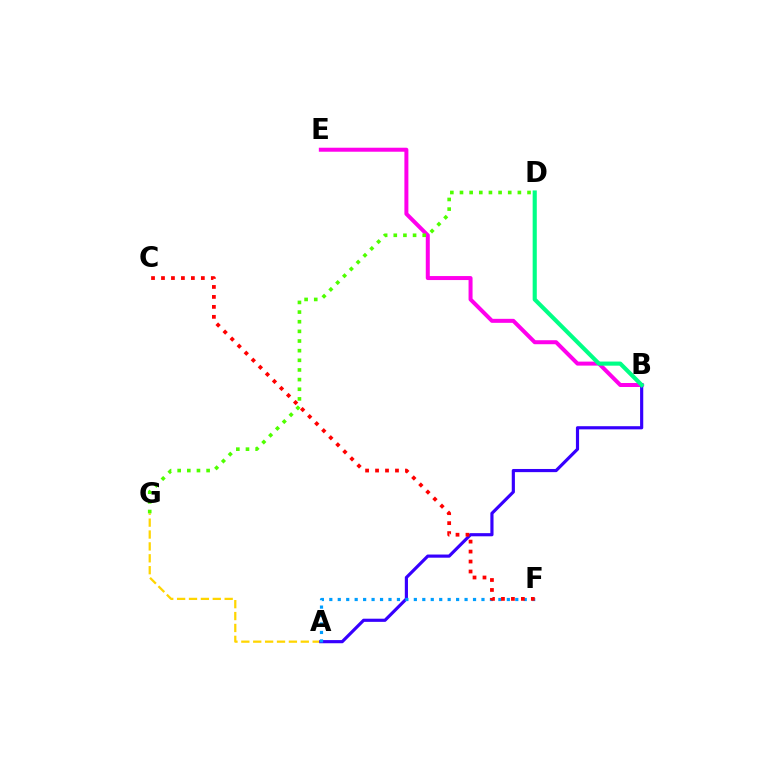{('B', 'E'): [{'color': '#ff00ed', 'line_style': 'solid', 'thickness': 2.88}], ('A', 'G'): [{'color': '#ffd500', 'line_style': 'dashed', 'thickness': 1.62}], ('A', 'B'): [{'color': '#3700ff', 'line_style': 'solid', 'thickness': 2.28}], ('A', 'F'): [{'color': '#009eff', 'line_style': 'dotted', 'thickness': 2.3}], ('D', 'G'): [{'color': '#4fff00', 'line_style': 'dotted', 'thickness': 2.62}], ('C', 'F'): [{'color': '#ff0000', 'line_style': 'dotted', 'thickness': 2.71}], ('B', 'D'): [{'color': '#00ff86', 'line_style': 'solid', 'thickness': 2.97}]}